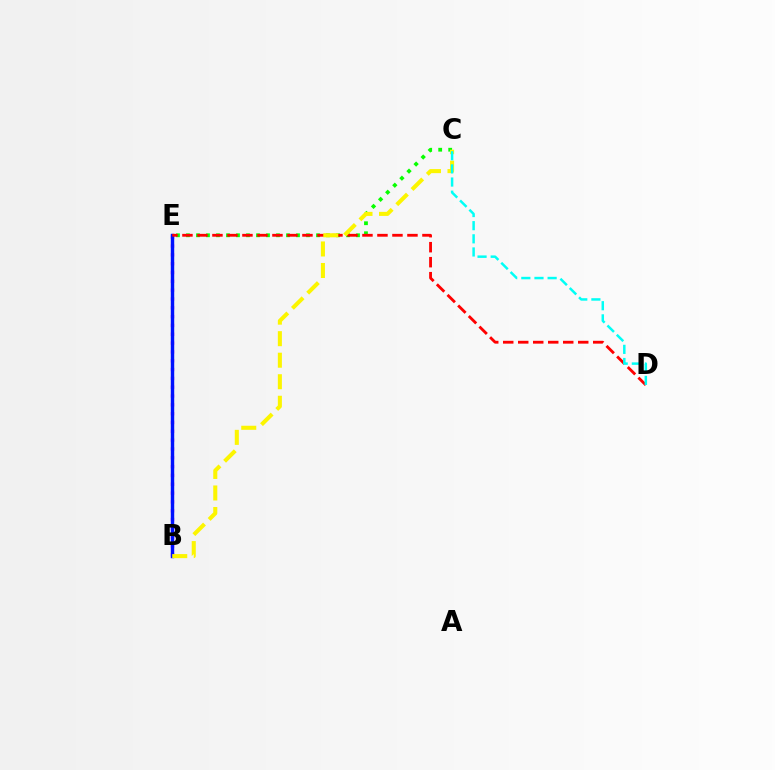{('B', 'E'): [{'color': '#ee00ff', 'line_style': 'dotted', 'thickness': 2.4}, {'color': '#0010ff', 'line_style': 'solid', 'thickness': 2.47}], ('C', 'E'): [{'color': '#08ff00', 'line_style': 'dotted', 'thickness': 2.72}], ('D', 'E'): [{'color': '#ff0000', 'line_style': 'dashed', 'thickness': 2.04}], ('B', 'C'): [{'color': '#fcf500', 'line_style': 'dashed', 'thickness': 2.92}], ('C', 'D'): [{'color': '#00fff6', 'line_style': 'dashed', 'thickness': 1.79}]}